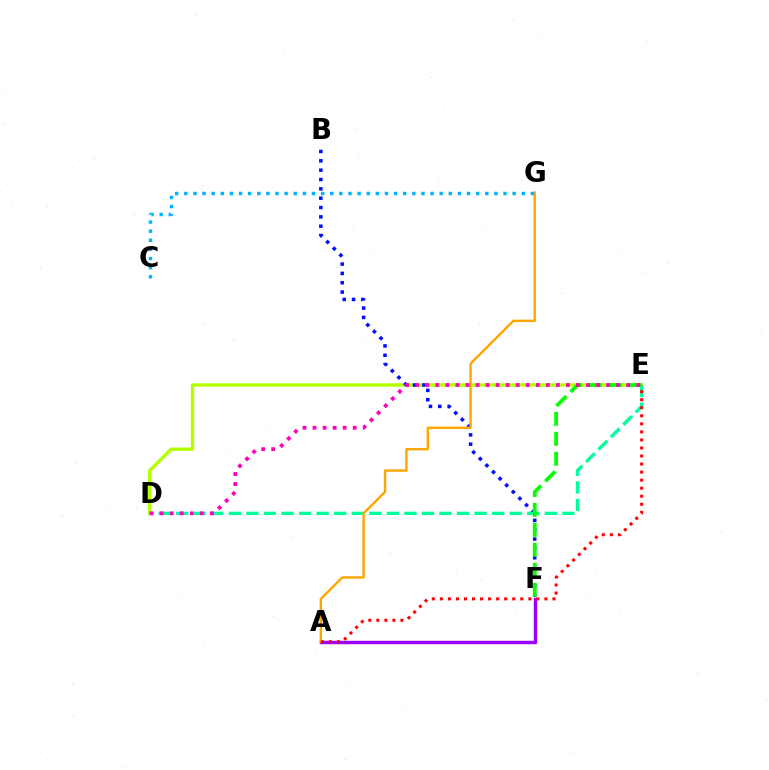{('A', 'F'): [{'color': '#9b00ff', 'line_style': 'solid', 'thickness': 2.46}], ('D', 'E'): [{'color': '#b3ff00', 'line_style': 'solid', 'thickness': 2.44}, {'color': '#00ff9d', 'line_style': 'dashed', 'thickness': 2.38}, {'color': '#ff00bd', 'line_style': 'dotted', 'thickness': 2.73}], ('B', 'F'): [{'color': '#0010ff', 'line_style': 'dotted', 'thickness': 2.54}], ('A', 'G'): [{'color': '#ffa500', 'line_style': 'solid', 'thickness': 1.72}], ('A', 'E'): [{'color': '#ff0000', 'line_style': 'dotted', 'thickness': 2.19}], ('C', 'G'): [{'color': '#00b5ff', 'line_style': 'dotted', 'thickness': 2.48}], ('E', 'F'): [{'color': '#08ff00', 'line_style': 'dashed', 'thickness': 2.71}]}